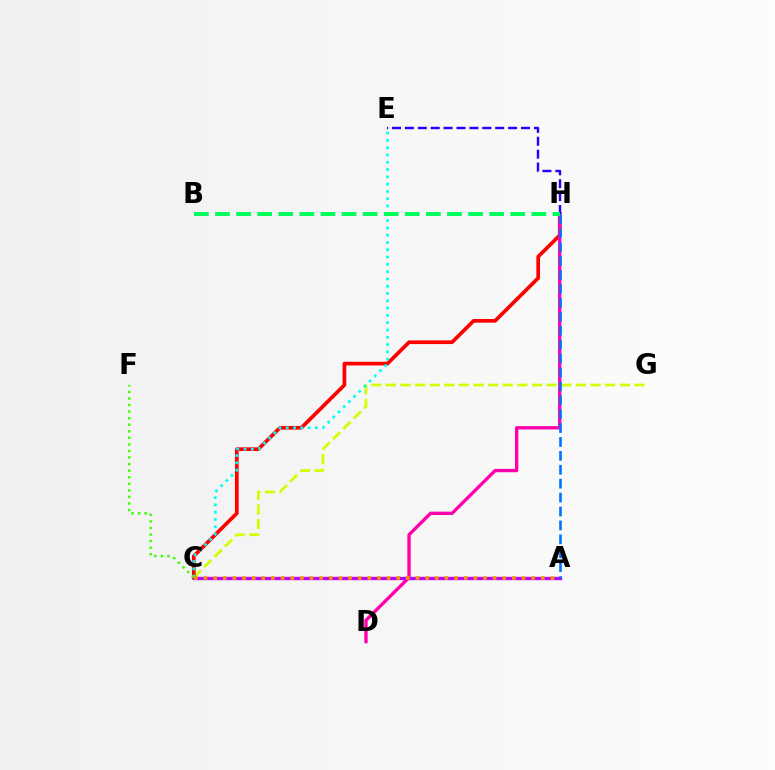{('C', 'G'): [{'color': '#d1ff00', 'line_style': 'dashed', 'thickness': 1.99}], ('C', 'H'): [{'color': '#ff0000', 'line_style': 'solid', 'thickness': 2.65}], ('C', 'E'): [{'color': '#00fff6', 'line_style': 'dotted', 'thickness': 1.98}], ('D', 'H'): [{'color': '#ff00ac', 'line_style': 'solid', 'thickness': 2.4}], ('A', 'C'): [{'color': '#b900ff', 'line_style': 'solid', 'thickness': 2.41}, {'color': '#ff9400', 'line_style': 'dotted', 'thickness': 2.62}], ('C', 'F'): [{'color': '#3dff00', 'line_style': 'dotted', 'thickness': 1.78}], ('A', 'H'): [{'color': '#0074ff', 'line_style': 'dashed', 'thickness': 1.89}], ('E', 'H'): [{'color': '#2500ff', 'line_style': 'dashed', 'thickness': 1.75}], ('B', 'H'): [{'color': '#00ff5c', 'line_style': 'dashed', 'thickness': 2.87}]}